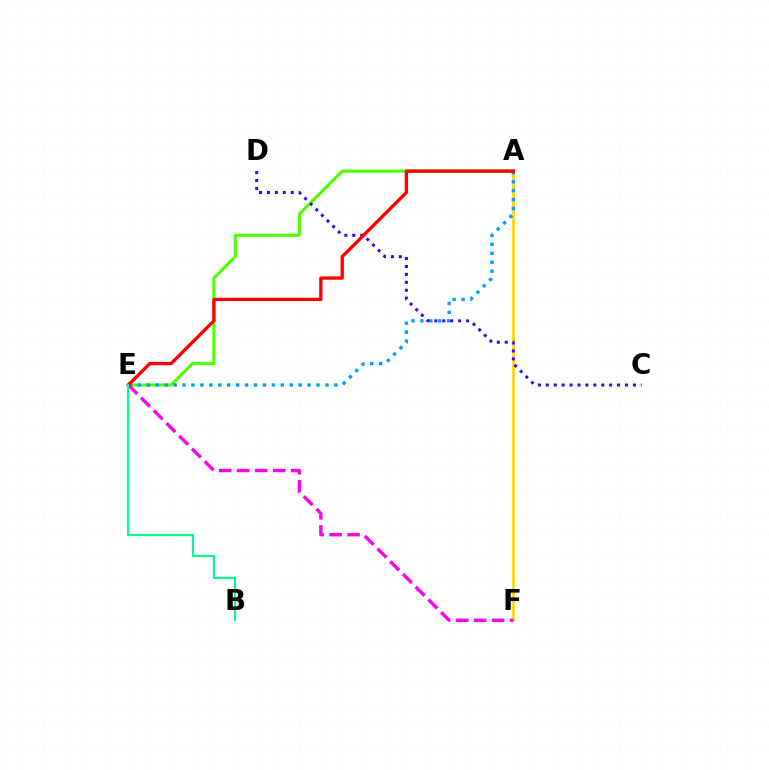{('A', 'E'): [{'color': '#4fff00', 'line_style': 'solid', 'thickness': 2.21}, {'color': '#009eff', 'line_style': 'dotted', 'thickness': 2.43}, {'color': '#ff0000', 'line_style': 'solid', 'thickness': 2.39}], ('A', 'F'): [{'color': '#ffd500', 'line_style': 'solid', 'thickness': 1.92}], ('E', 'F'): [{'color': '#ff00ed', 'line_style': 'dashed', 'thickness': 2.45}], ('C', 'D'): [{'color': '#3700ff', 'line_style': 'dotted', 'thickness': 2.15}], ('B', 'E'): [{'color': '#00ff86', 'line_style': 'solid', 'thickness': 1.56}]}